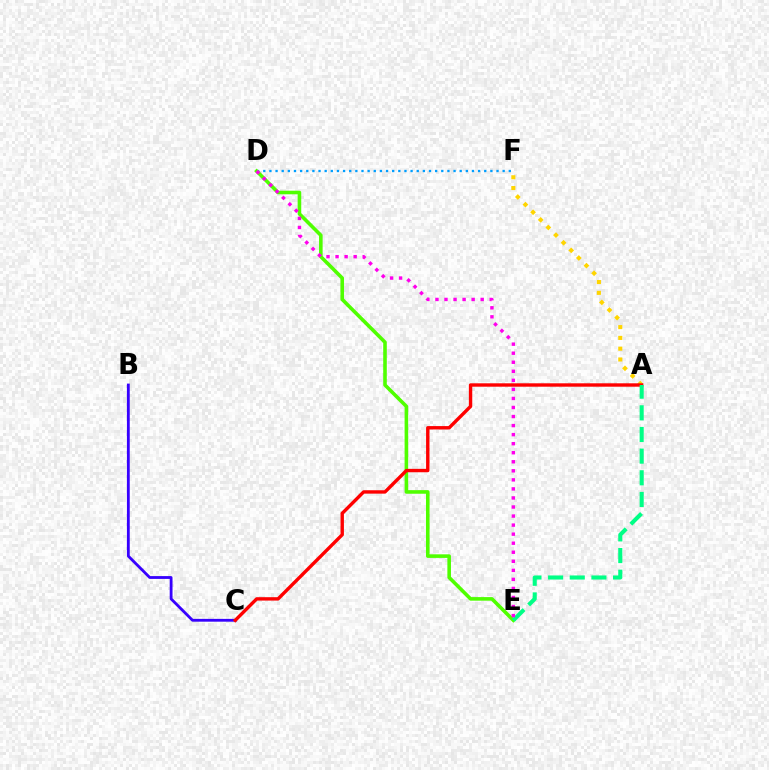{('D', 'F'): [{'color': '#009eff', 'line_style': 'dotted', 'thickness': 1.67}], ('B', 'C'): [{'color': '#3700ff', 'line_style': 'solid', 'thickness': 2.03}], ('D', 'E'): [{'color': '#4fff00', 'line_style': 'solid', 'thickness': 2.58}, {'color': '#ff00ed', 'line_style': 'dotted', 'thickness': 2.46}], ('A', 'F'): [{'color': '#ffd500', 'line_style': 'dotted', 'thickness': 2.93}], ('A', 'C'): [{'color': '#ff0000', 'line_style': 'solid', 'thickness': 2.44}], ('A', 'E'): [{'color': '#00ff86', 'line_style': 'dashed', 'thickness': 2.94}]}